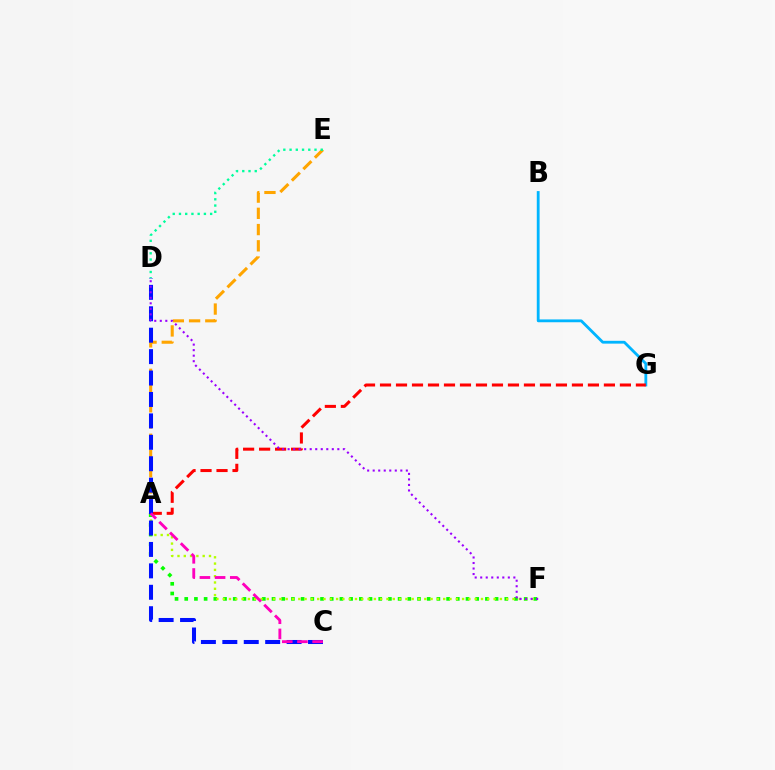{('A', 'F'): [{'color': '#08ff00', 'line_style': 'dotted', 'thickness': 2.64}, {'color': '#b3ff00', 'line_style': 'dotted', 'thickness': 1.71}], ('A', 'E'): [{'color': '#ffa500', 'line_style': 'dashed', 'thickness': 2.21}], ('B', 'G'): [{'color': '#00b5ff', 'line_style': 'solid', 'thickness': 2.03}], ('A', 'G'): [{'color': '#ff0000', 'line_style': 'dashed', 'thickness': 2.17}], ('D', 'E'): [{'color': '#00ff9d', 'line_style': 'dotted', 'thickness': 1.69}], ('C', 'D'): [{'color': '#0010ff', 'line_style': 'dashed', 'thickness': 2.91}], ('A', 'C'): [{'color': '#ff00bd', 'line_style': 'dashed', 'thickness': 2.06}], ('D', 'F'): [{'color': '#9b00ff', 'line_style': 'dotted', 'thickness': 1.5}]}